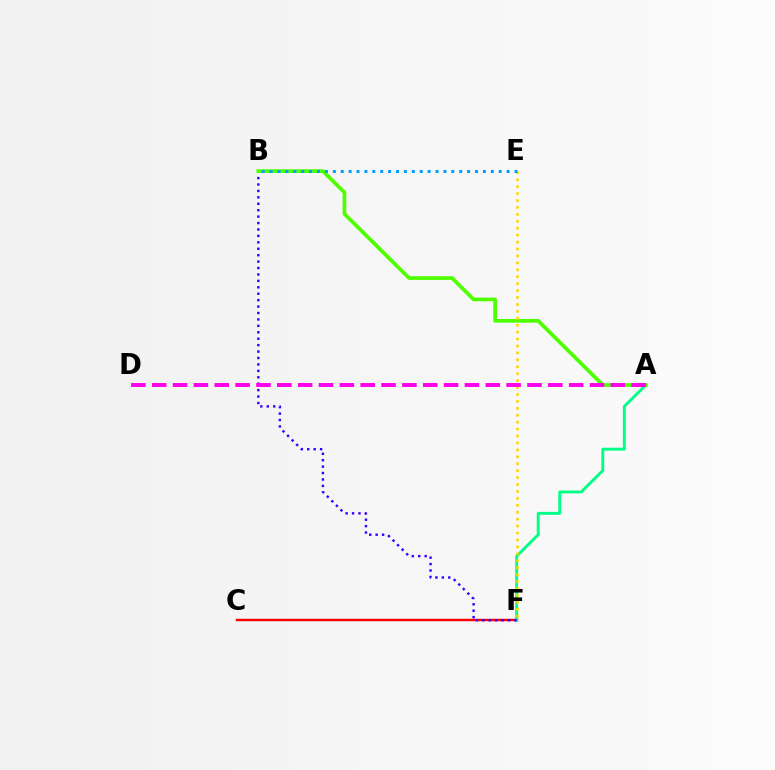{('C', 'F'): [{'color': '#ff0000', 'line_style': 'solid', 'thickness': 1.75}], ('A', 'F'): [{'color': '#00ff86', 'line_style': 'solid', 'thickness': 2.09}], ('B', 'F'): [{'color': '#3700ff', 'line_style': 'dotted', 'thickness': 1.75}], ('A', 'B'): [{'color': '#4fff00', 'line_style': 'solid', 'thickness': 2.67}], ('E', 'F'): [{'color': '#ffd500', 'line_style': 'dotted', 'thickness': 1.88}], ('B', 'E'): [{'color': '#009eff', 'line_style': 'dotted', 'thickness': 2.15}], ('A', 'D'): [{'color': '#ff00ed', 'line_style': 'dashed', 'thickness': 2.83}]}